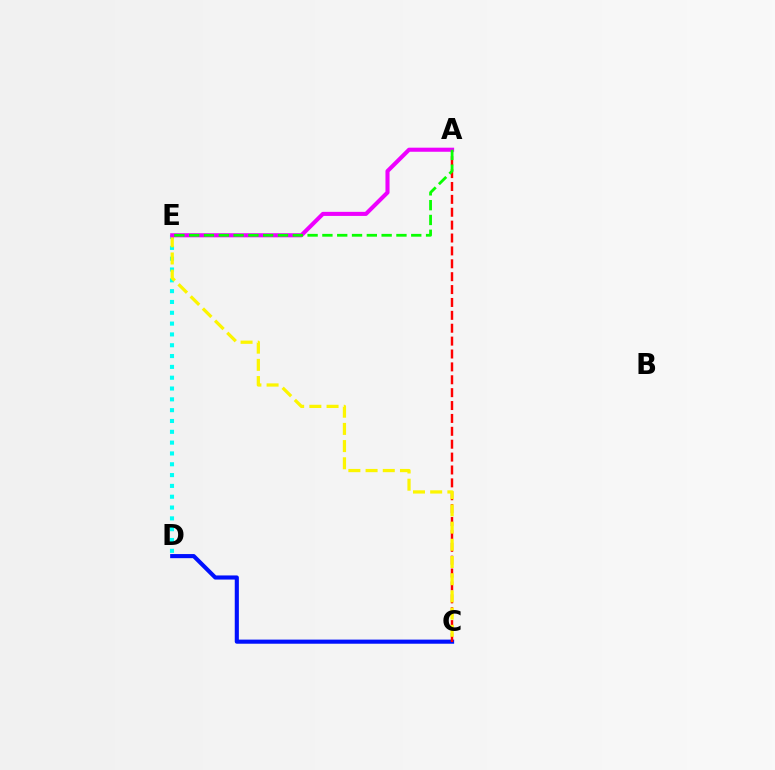{('D', 'E'): [{'color': '#00fff6', 'line_style': 'dotted', 'thickness': 2.94}], ('C', 'D'): [{'color': '#0010ff', 'line_style': 'solid', 'thickness': 2.96}], ('A', 'C'): [{'color': '#ff0000', 'line_style': 'dashed', 'thickness': 1.75}], ('C', 'E'): [{'color': '#fcf500', 'line_style': 'dashed', 'thickness': 2.34}], ('A', 'E'): [{'color': '#ee00ff', 'line_style': 'solid', 'thickness': 2.94}, {'color': '#08ff00', 'line_style': 'dashed', 'thickness': 2.01}]}